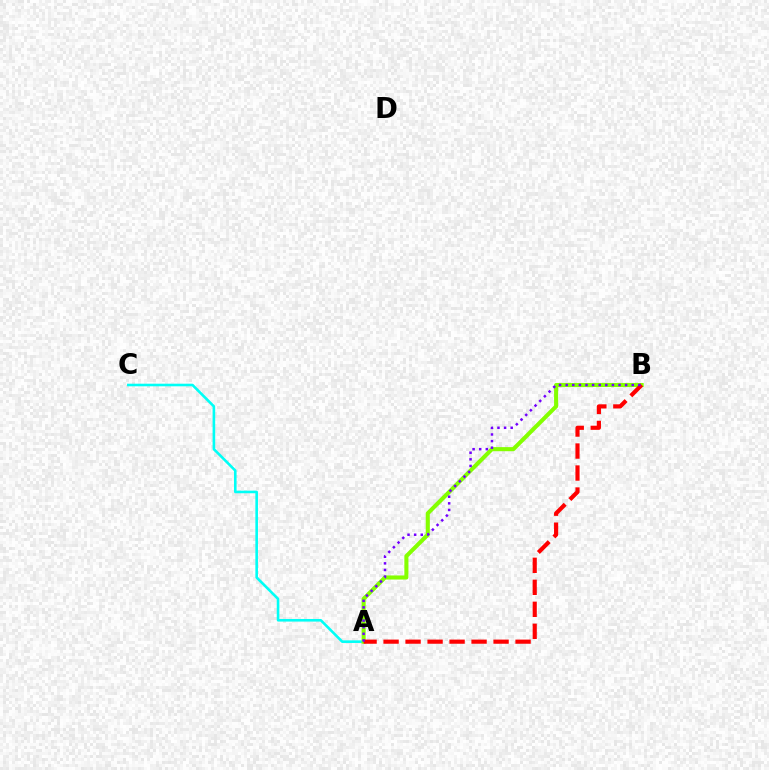{('A', 'C'): [{'color': '#00fff6', 'line_style': 'solid', 'thickness': 1.87}], ('A', 'B'): [{'color': '#84ff00', 'line_style': 'solid', 'thickness': 2.93}, {'color': '#ff0000', 'line_style': 'dashed', 'thickness': 2.99}, {'color': '#7200ff', 'line_style': 'dotted', 'thickness': 1.8}]}